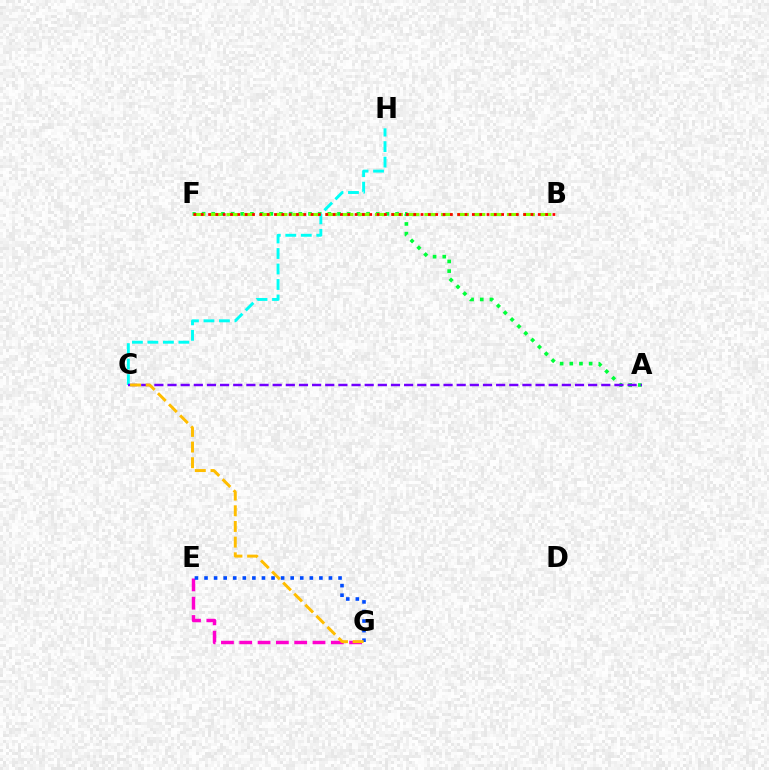{('E', 'G'): [{'color': '#ff00cf', 'line_style': 'dashed', 'thickness': 2.49}, {'color': '#004bff', 'line_style': 'dotted', 'thickness': 2.6}], ('A', 'F'): [{'color': '#00ff39', 'line_style': 'dotted', 'thickness': 2.63}], ('C', 'H'): [{'color': '#00fff6', 'line_style': 'dashed', 'thickness': 2.1}], ('B', 'F'): [{'color': '#84ff00', 'line_style': 'dashed', 'thickness': 2.24}, {'color': '#ff0000', 'line_style': 'dotted', 'thickness': 1.99}], ('A', 'C'): [{'color': '#7200ff', 'line_style': 'dashed', 'thickness': 1.79}], ('C', 'G'): [{'color': '#ffbd00', 'line_style': 'dashed', 'thickness': 2.13}]}